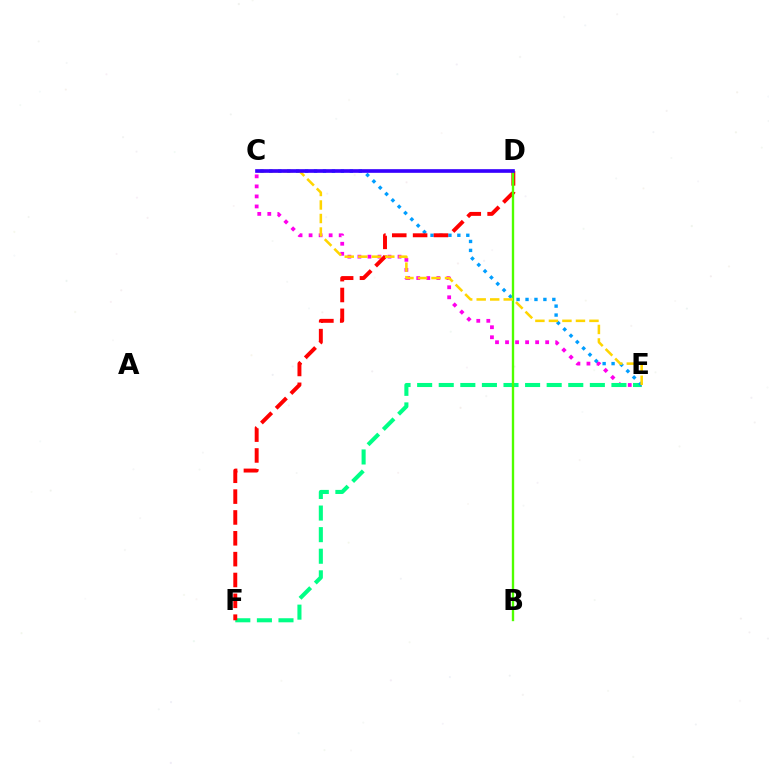{('C', 'E'): [{'color': '#ff00ed', 'line_style': 'dotted', 'thickness': 2.73}, {'color': '#009eff', 'line_style': 'dotted', 'thickness': 2.43}, {'color': '#ffd500', 'line_style': 'dashed', 'thickness': 1.84}], ('E', 'F'): [{'color': '#00ff86', 'line_style': 'dashed', 'thickness': 2.93}], ('D', 'F'): [{'color': '#ff0000', 'line_style': 'dashed', 'thickness': 2.83}], ('B', 'D'): [{'color': '#4fff00', 'line_style': 'solid', 'thickness': 1.7}], ('C', 'D'): [{'color': '#3700ff', 'line_style': 'solid', 'thickness': 2.63}]}